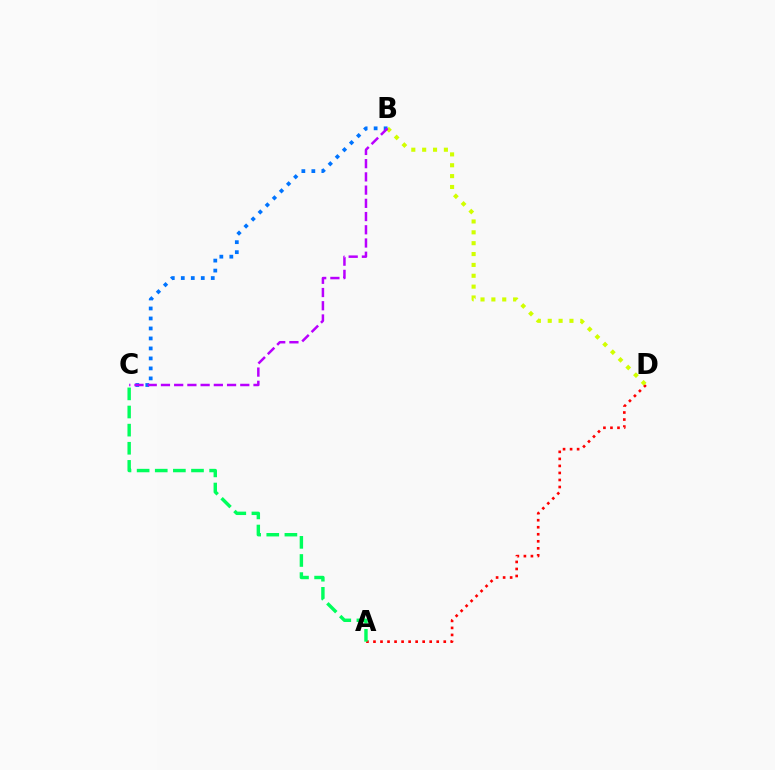{('A', 'D'): [{'color': '#ff0000', 'line_style': 'dotted', 'thickness': 1.91}], ('B', 'D'): [{'color': '#d1ff00', 'line_style': 'dotted', 'thickness': 2.95}], ('B', 'C'): [{'color': '#0074ff', 'line_style': 'dotted', 'thickness': 2.71}, {'color': '#b900ff', 'line_style': 'dashed', 'thickness': 1.8}], ('A', 'C'): [{'color': '#00ff5c', 'line_style': 'dashed', 'thickness': 2.46}]}